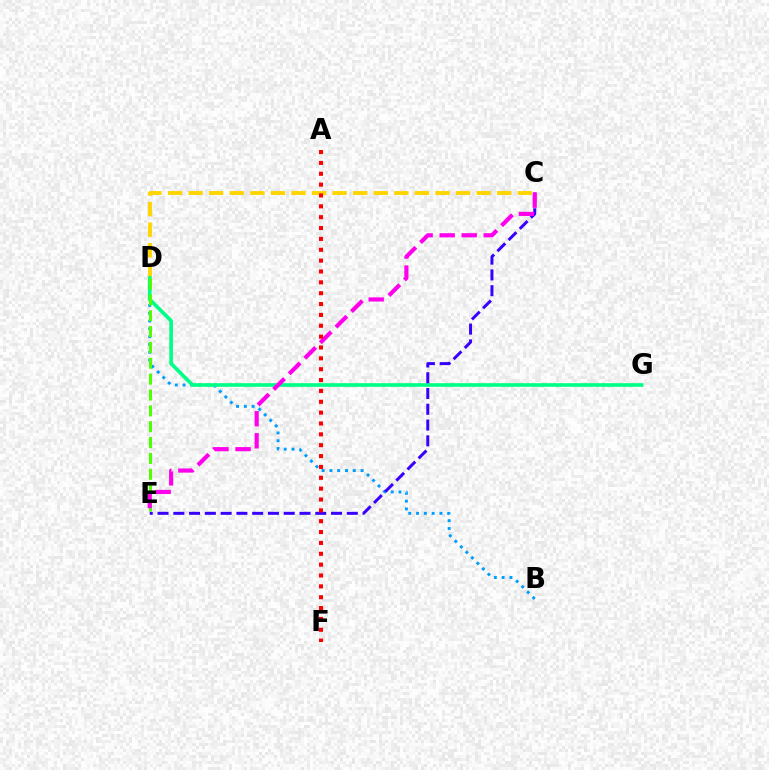{('C', 'D'): [{'color': '#ffd500', 'line_style': 'dashed', 'thickness': 2.79}], ('B', 'D'): [{'color': '#009eff', 'line_style': 'dotted', 'thickness': 2.12}], ('D', 'G'): [{'color': '#00ff86', 'line_style': 'solid', 'thickness': 2.63}], ('D', 'E'): [{'color': '#4fff00', 'line_style': 'dashed', 'thickness': 2.15}], ('C', 'E'): [{'color': '#3700ff', 'line_style': 'dashed', 'thickness': 2.14}, {'color': '#ff00ed', 'line_style': 'dashed', 'thickness': 2.99}], ('A', 'F'): [{'color': '#ff0000', 'line_style': 'dotted', 'thickness': 2.95}]}